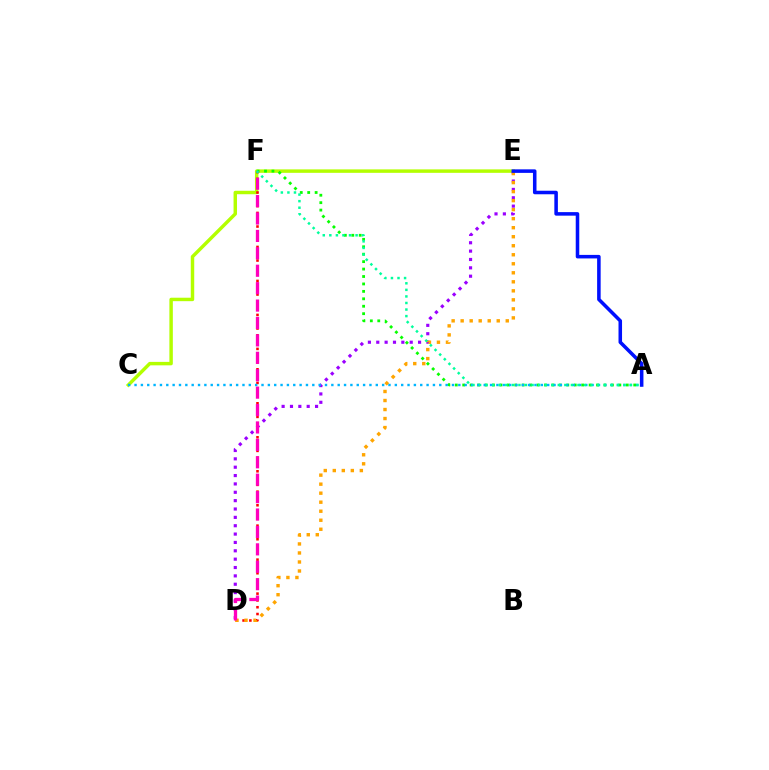{('C', 'E'): [{'color': '#b3ff00', 'line_style': 'solid', 'thickness': 2.49}], ('D', 'E'): [{'color': '#9b00ff', 'line_style': 'dotted', 'thickness': 2.27}, {'color': '#ffa500', 'line_style': 'dotted', 'thickness': 2.45}], ('A', 'F'): [{'color': '#08ff00', 'line_style': 'dotted', 'thickness': 2.02}, {'color': '#00ff9d', 'line_style': 'dotted', 'thickness': 1.78}], ('D', 'F'): [{'color': '#ff0000', 'line_style': 'dotted', 'thickness': 1.85}, {'color': '#ff00bd', 'line_style': 'dashed', 'thickness': 2.37}], ('A', 'C'): [{'color': '#00b5ff', 'line_style': 'dotted', 'thickness': 1.72}], ('A', 'E'): [{'color': '#0010ff', 'line_style': 'solid', 'thickness': 2.55}]}